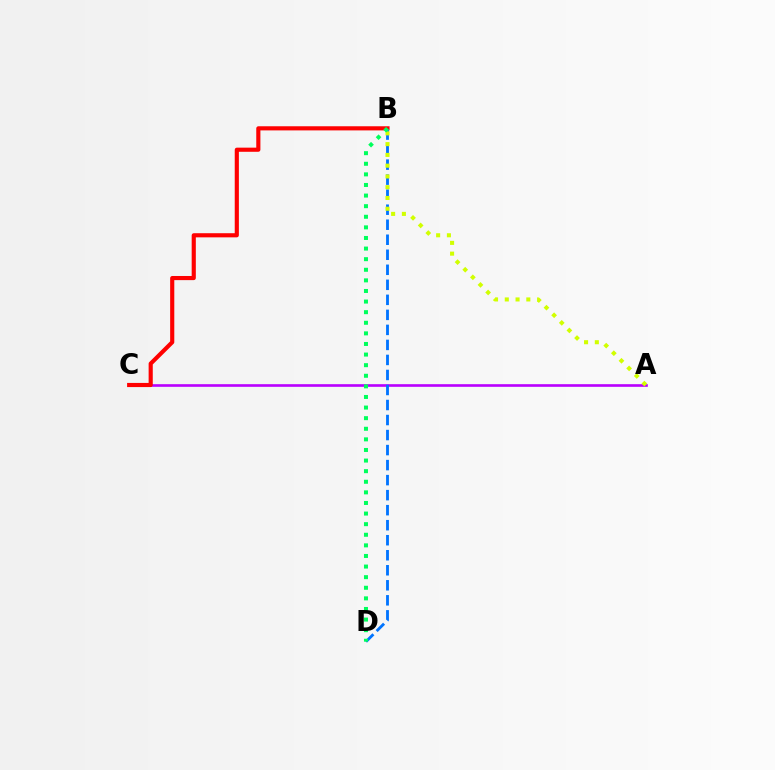{('A', 'C'): [{'color': '#b900ff', 'line_style': 'solid', 'thickness': 1.9}], ('B', 'C'): [{'color': '#ff0000', 'line_style': 'solid', 'thickness': 2.98}], ('B', 'D'): [{'color': '#0074ff', 'line_style': 'dashed', 'thickness': 2.04}, {'color': '#00ff5c', 'line_style': 'dotted', 'thickness': 2.88}], ('A', 'B'): [{'color': '#d1ff00', 'line_style': 'dotted', 'thickness': 2.93}]}